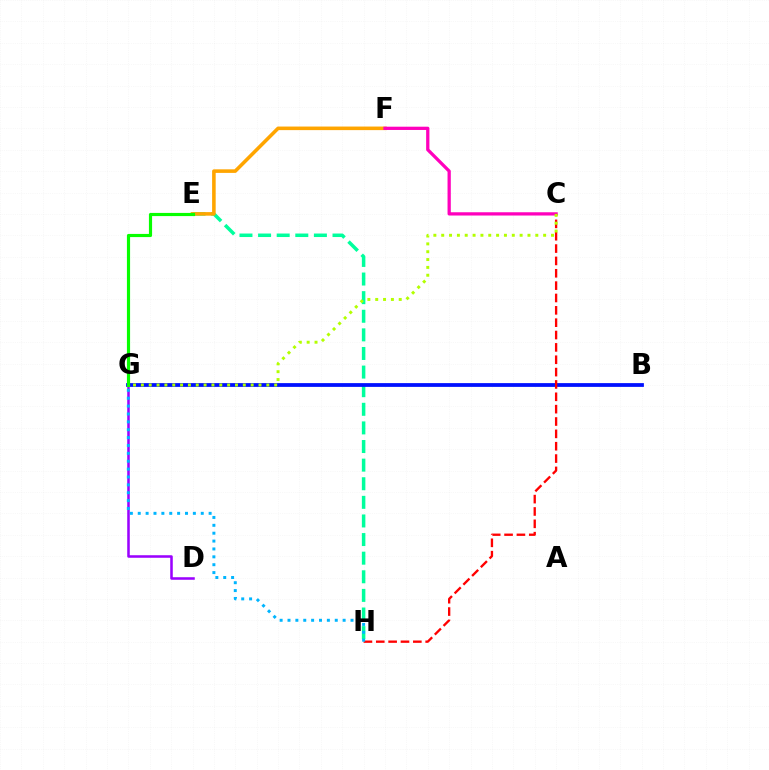{('E', 'H'): [{'color': '#00ff9d', 'line_style': 'dashed', 'thickness': 2.53}], ('D', 'G'): [{'color': '#9b00ff', 'line_style': 'solid', 'thickness': 1.83}], ('E', 'F'): [{'color': '#ffa500', 'line_style': 'solid', 'thickness': 2.57}], ('C', 'F'): [{'color': '#ff00bd', 'line_style': 'solid', 'thickness': 2.35}], ('B', 'G'): [{'color': '#0010ff', 'line_style': 'solid', 'thickness': 2.71}], ('E', 'G'): [{'color': '#08ff00', 'line_style': 'solid', 'thickness': 2.28}], ('C', 'H'): [{'color': '#ff0000', 'line_style': 'dashed', 'thickness': 1.68}], ('C', 'G'): [{'color': '#b3ff00', 'line_style': 'dotted', 'thickness': 2.13}], ('G', 'H'): [{'color': '#00b5ff', 'line_style': 'dotted', 'thickness': 2.14}]}